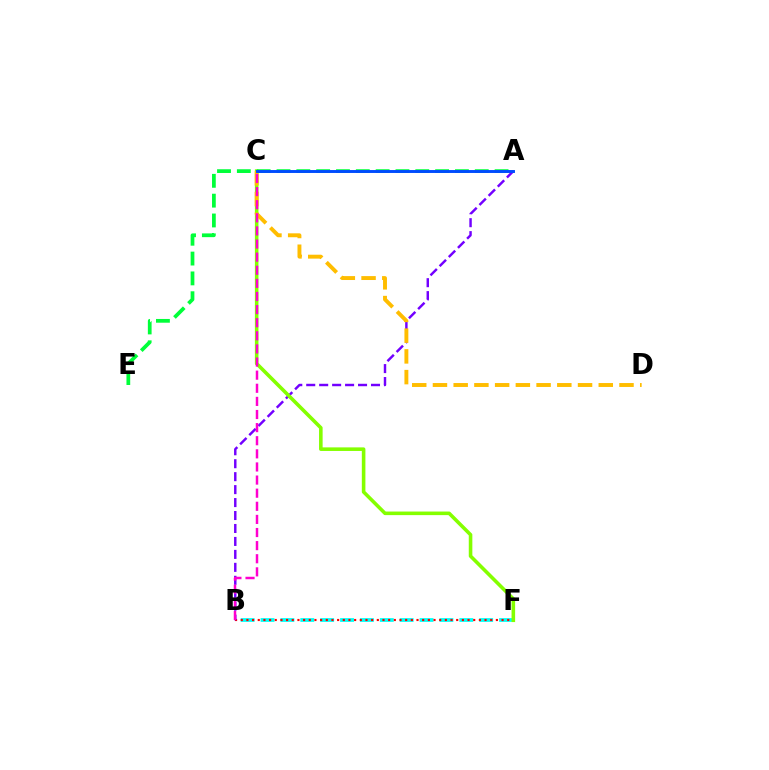{('B', 'F'): [{'color': '#00fff6', 'line_style': 'dashed', 'thickness': 2.7}, {'color': '#ff0000', 'line_style': 'dotted', 'thickness': 1.54}], ('A', 'B'): [{'color': '#7200ff', 'line_style': 'dashed', 'thickness': 1.76}], ('C', 'F'): [{'color': '#84ff00', 'line_style': 'solid', 'thickness': 2.58}], ('C', 'D'): [{'color': '#ffbd00', 'line_style': 'dashed', 'thickness': 2.82}], ('B', 'C'): [{'color': '#ff00cf', 'line_style': 'dashed', 'thickness': 1.78}], ('A', 'E'): [{'color': '#00ff39', 'line_style': 'dashed', 'thickness': 2.69}], ('A', 'C'): [{'color': '#004bff', 'line_style': 'solid', 'thickness': 2.1}]}